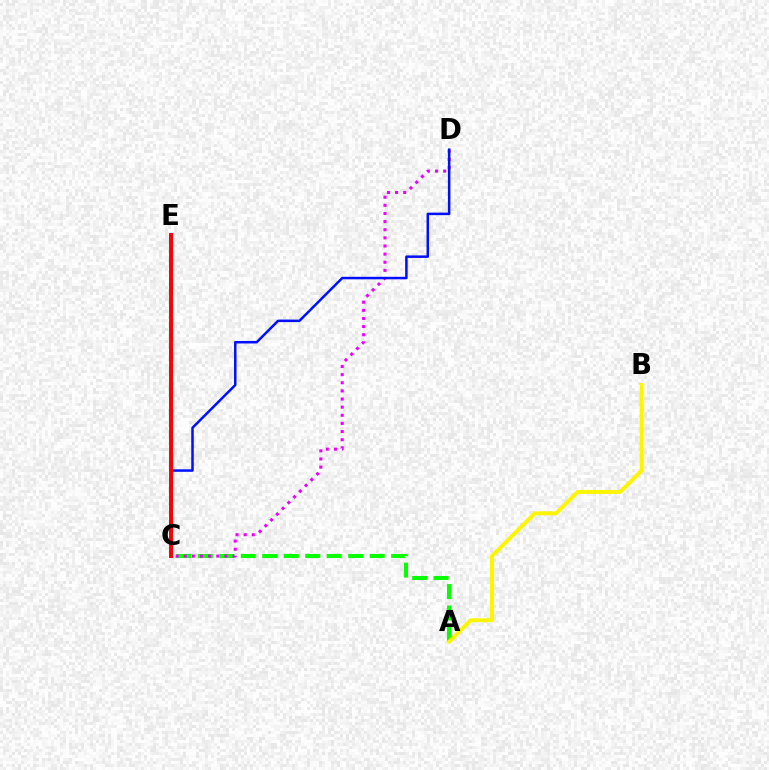{('A', 'C'): [{'color': '#08ff00', 'line_style': 'dashed', 'thickness': 2.92}], ('C', 'D'): [{'color': '#ee00ff', 'line_style': 'dotted', 'thickness': 2.21}, {'color': '#0010ff', 'line_style': 'solid', 'thickness': 1.81}], ('C', 'E'): [{'color': '#00fff6', 'line_style': 'dashed', 'thickness': 2.95}, {'color': '#ff0000', 'line_style': 'solid', 'thickness': 2.84}], ('A', 'B'): [{'color': '#fcf500', 'line_style': 'solid', 'thickness': 2.83}]}